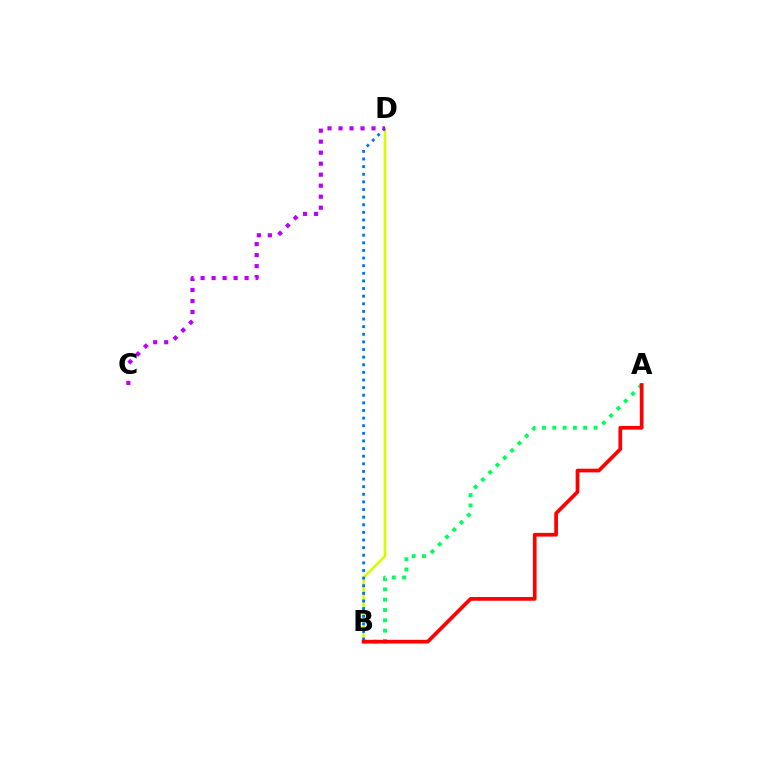{('B', 'D'): [{'color': '#d1ff00', 'line_style': 'solid', 'thickness': 1.89}, {'color': '#0074ff', 'line_style': 'dotted', 'thickness': 2.07}], ('A', 'B'): [{'color': '#00ff5c', 'line_style': 'dotted', 'thickness': 2.8}, {'color': '#ff0000', 'line_style': 'solid', 'thickness': 2.67}], ('C', 'D'): [{'color': '#b900ff', 'line_style': 'dotted', 'thickness': 2.99}]}